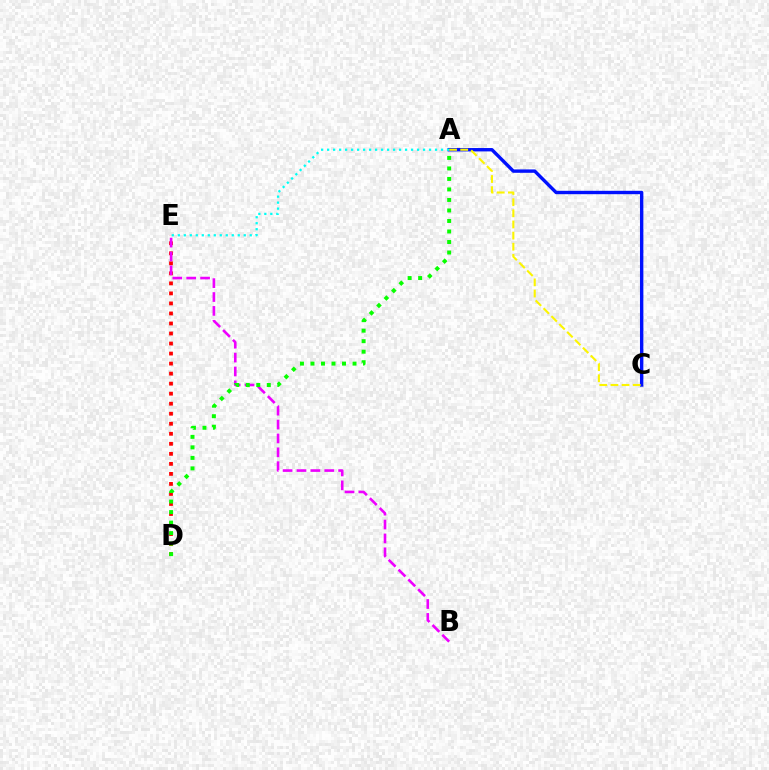{('D', 'E'): [{'color': '#ff0000', 'line_style': 'dotted', 'thickness': 2.72}], ('A', 'C'): [{'color': '#0010ff', 'line_style': 'solid', 'thickness': 2.43}, {'color': '#fcf500', 'line_style': 'dashed', 'thickness': 1.51}], ('A', 'E'): [{'color': '#00fff6', 'line_style': 'dotted', 'thickness': 1.63}], ('B', 'E'): [{'color': '#ee00ff', 'line_style': 'dashed', 'thickness': 1.89}], ('A', 'D'): [{'color': '#08ff00', 'line_style': 'dotted', 'thickness': 2.86}]}